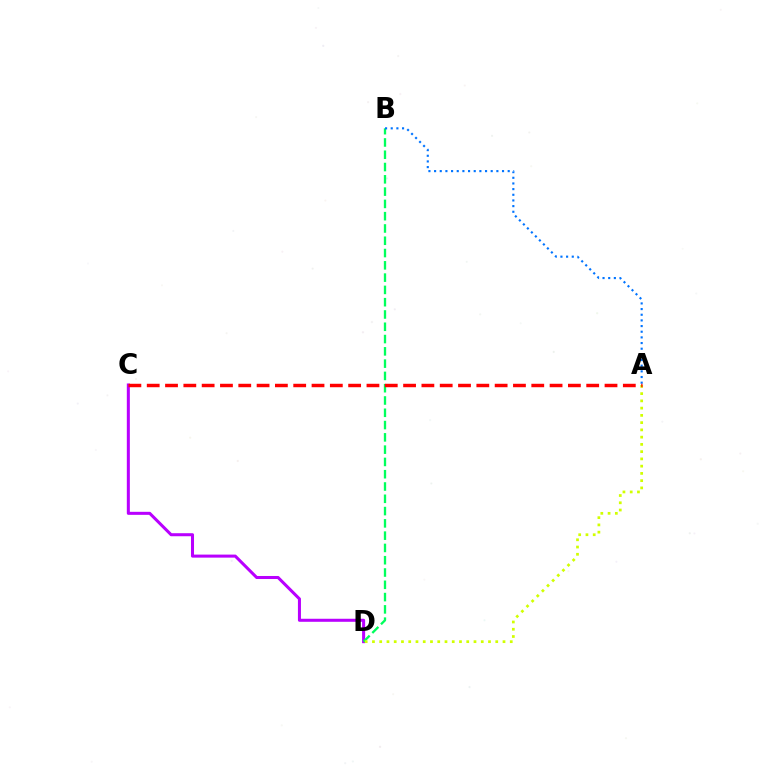{('C', 'D'): [{'color': '#b900ff', 'line_style': 'solid', 'thickness': 2.19}], ('B', 'D'): [{'color': '#00ff5c', 'line_style': 'dashed', 'thickness': 1.67}], ('A', 'B'): [{'color': '#0074ff', 'line_style': 'dotted', 'thickness': 1.54}], ('A', 'D'): [{'color': '#d1ff00', 'line_style': 'dotted', 'thickness': 1.97}], ('A', 'C'): [{'color': '#ff0000', 'line_style': 'dashed', 'thickness': 2.49}]}